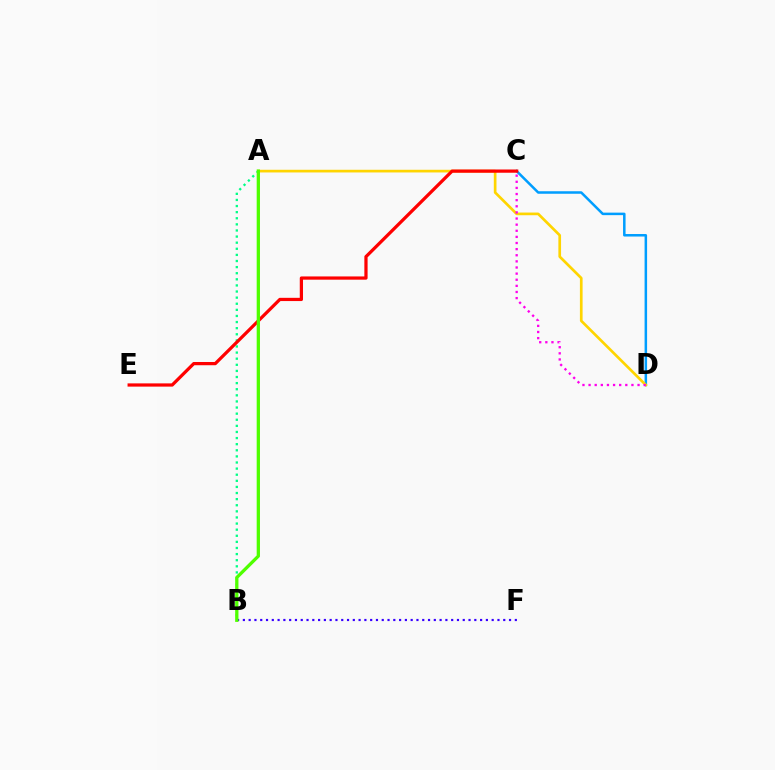{('C', 'D'): [{'color': '#009eff', 'line_style': 'solid', 'thickness': 1.81}, {'color': '#ff00ed', 'line_style': 'dotted', 'thickness': 1.66}], ('A', 'B'): [{'color': '#00ff86', 'line_style': 'dotted', 'thickness': 1.66}, {'color': '#4fff00', 'line_style': 'solid', 'thickness': 2.36}], ('B', 'F'): [{'color': '#3700ff', 'line_style': 'dotted', 'thickness': 1.57}], ('A', 'D'): [{'color': '#ffd500', 'line_style': 'solid', 'thickness': 1.93}], ('C', 'E'): [{'color': '#ff0000', 'line_style': 'solid', 'thickness': 2.33}]}